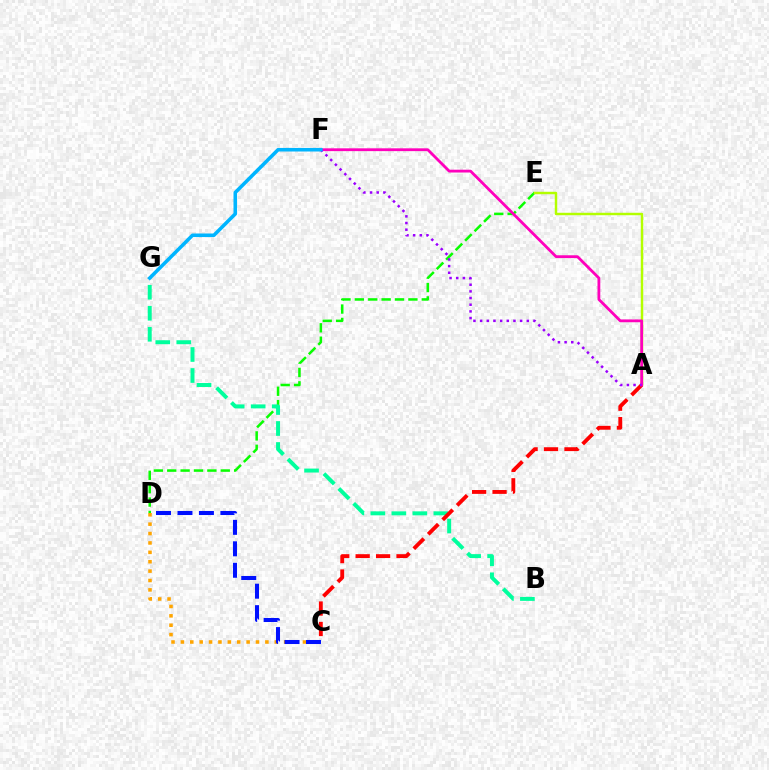{('D', 'E'): [{'color': '#08ff00', 'line_style': 'dashed', 'thickness': 1.82}], ('B', 'G'): [{'color': '#00ff9d', 'line_style': 'dashed', 'thickness': 2.85}], ('C', 'D'): [{'color': '#ffa500', 'line_style': 'dotted', 'thickness': 2.55}, {'color': '#0010ff', 'line_style': 'dashed', 'thickness': 2.92}], ('A', 'E'): [{'color': '#b3ff00', 'line_style': 'solid', 'thickness': 1.76}], ('A', 'C'): [{'color': '#ff0000', 'line_style': 'dashed', 'thickness': 2.78}], ('A', 'F'): [{'color': '#ff00bd', 'line_style': 'solid', 'thickness': 2.02}, {'color': '#9b00ff', 'line_style': 'dotted', 'thickness': 1.81}], ('F', 'G'): [{'color': '#00b5ff', 'line_style': 'solid', 'thickness': 2.57}]}